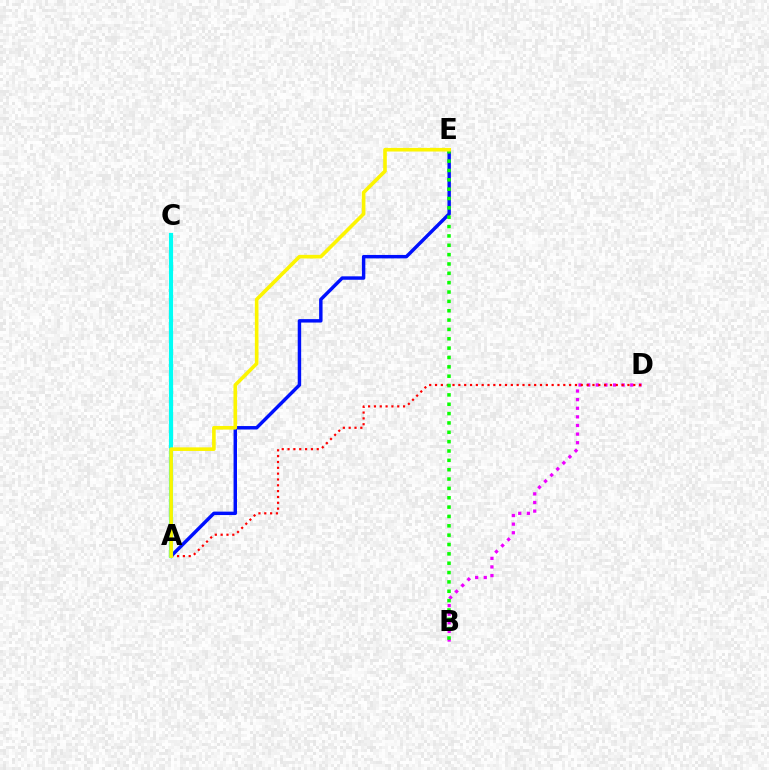{('B', 'D'): [{'color': '#ee00ff', 'line_style': 'dotted', 'thickness': 2.34}], ('A', 'E'): [{'color': '#0010ff', 'line_style': 'solid', 'thickness': 2.48}, {'color': '#fcf500', 'line_style': 'solid', 'thickness': 2.6}], ('A', 'D'): [{'color': '#ff0000', 'line_style': 'dotted', 'thickness': 1.58}], ('A', 'C'): [{'color': '#00fff6', 'line_style': 'solid', 'thickness': 3.0}], ('B', 'E'): [{'color': '#08ff00', 'line_style': 'dotted', 'thickness': 2.54}]}